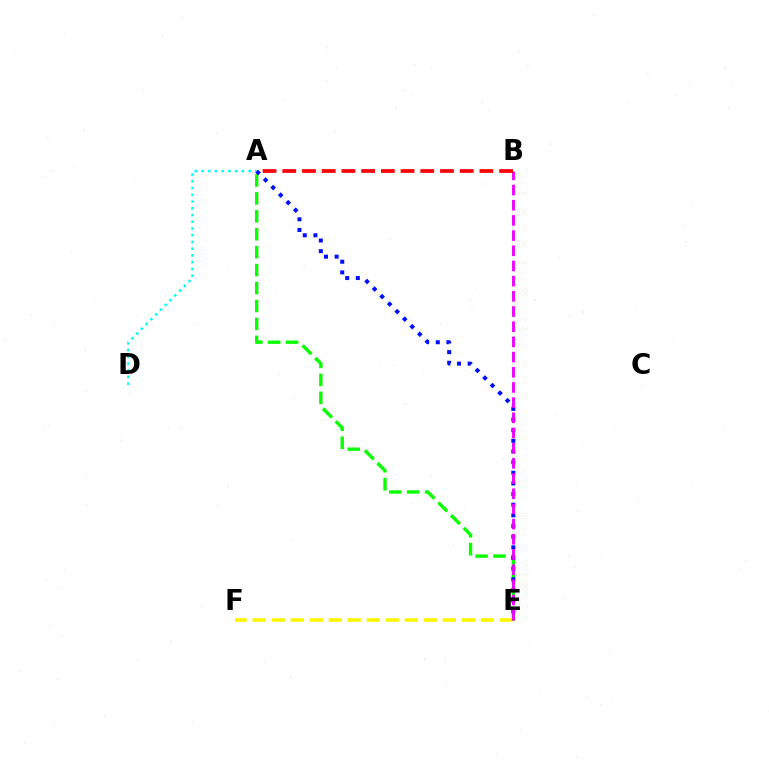{('A', 'D'): [{'color': '#00fff6', 'line_style': 'dotted', 'thickness': 1.83}], ('A', 'E'): [{'color': '#08ff00', 'line_style': 'dashed', 'thickness': 2.44}, {'color': '#0010ff', 'line_style': 'dotted', 'thickness': 2.89}], ('E', 'F'): [{'color': '#fcf500', 'line_style': 'dashed', 'thickness': 2.58}], ('B', 'E'): [{'color': '#ee00ff', 'line_style': 'dashed', 'thickness': 2.06}], ('A', 'B'): [{'color': '#ff0000', 'line_style': 'dashed', 'thickness': 2.68}]}